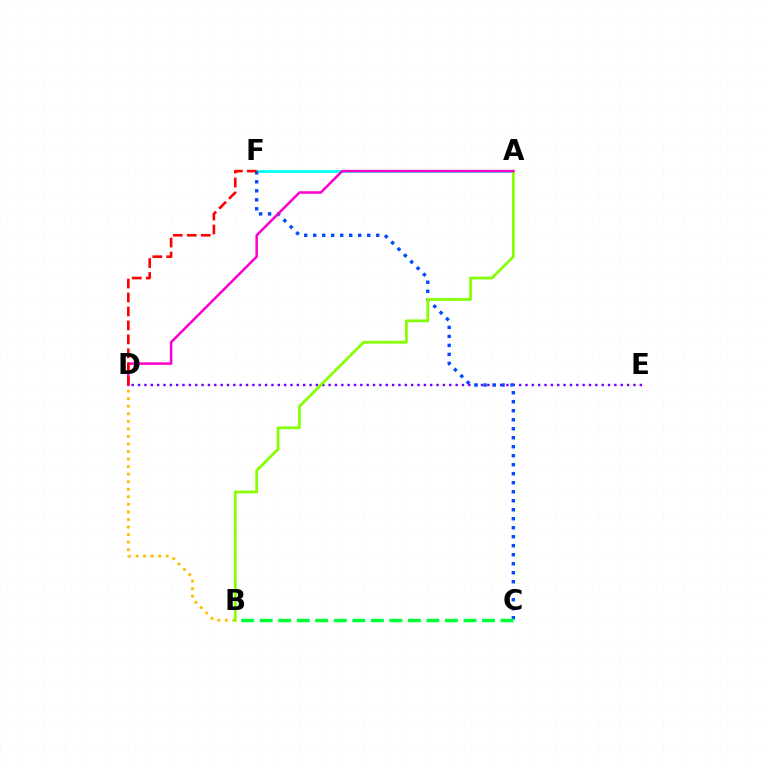{('B', 'D'): [{'color': '#ffbd00', 'line_style': 'dotted', 'thickness': 2.05}], ('A', 'F'): [{'color': '#00fff6', 'line_style': 'solid', 'thickness': 1.97}], ('D', 'E'): [{'color': '#7200ff', 'line_style': 'dotted', 'thickness': 1.73}], ('C', 'F'): [{'color': '#004bff', 'line_style': 'dotted', 'thickness': 2.45}], ('A', 'B'): [{'color': '#84ff00', 'line_style': 'solid', 'thickness': 1.96}], ('B', 'C'): [{'color': '#00ff39', 'line_style': 'dashed', 'thickness': 2.52}], ('A', 'D'): [{'color': '#ff00cf', 'line_style': 'solid', 'thickness': 1.82}], ('D', 'F'): [{'color': '#ff0000', 'line_style': 'dashed', 'thickness': 1.9}]}